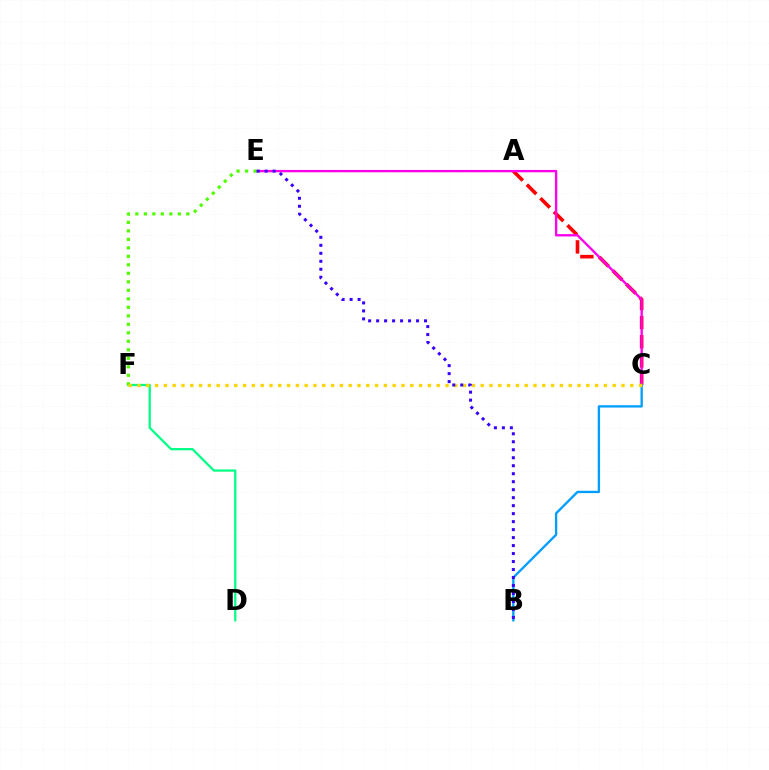{('A', 'C'): [{'color': '#ff0000', 'line_style': 'dashed', 'thickness': 2.6}], ('D', 'F'): [{'color': '#00ff86', 'line_style': 'solid', 'thickness': 1.63}], ('C', 'E'): [{'color': '#ff00ed', 'line_style': 'solid', 'thickness': 1.69}], ('B', 'C'): [{'color': '#009eff', 'line_style': 'solid', 'thickness': 1.68}], ('E', 'F'): [{'color': '#4fff00', 'line_style': 'dotted', 'thickness': 2.31}], ('C', 'F'): [{'color': '#ffd500', 'line_style': 'dotted', 'thickness': 2.39}], ('B', 'E'): [{'color': '#3700ff', 'line_style': 'dotted', 'thickness': 2.17}]}